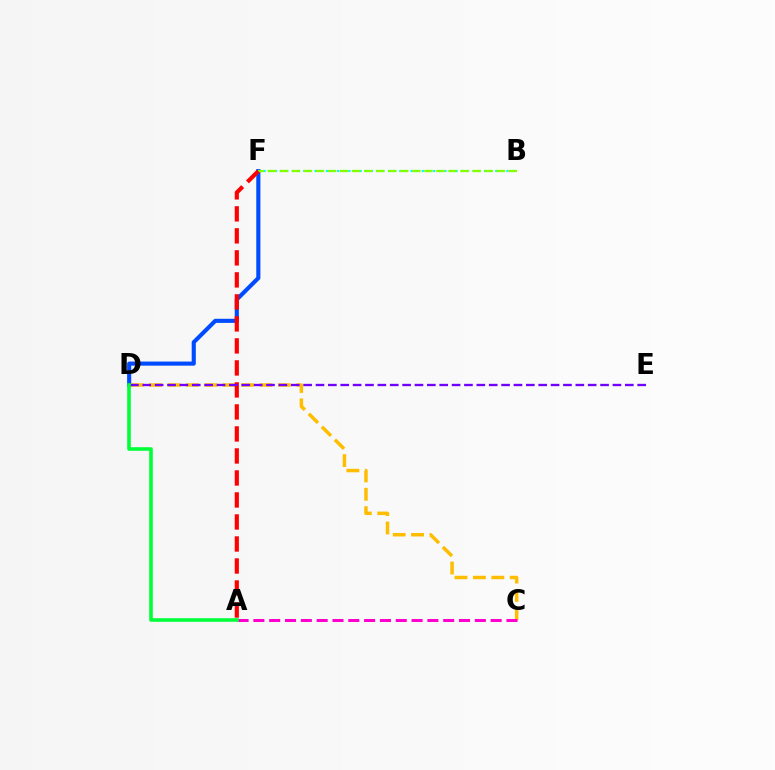{('B', 'F'): [{'color': '#00fff6', 'line_style': 'dotted', 'thickness': 1.53}, {'color': '#84ff00', 'line_style': 'dashed', 'thickness': 1.64}], ('D', 'F'): [{'color': '#004bff', 'line_style': 'solid', 'thickness': 2.96}], ('C', 'D'): [{'color': '#ffbd00', 'line_style': 'dashed', 'thickness': 2.5}], ('A', 'F'): [{'color': '#ff0000', 'line_style': 'dashed', 'thickness': 2.99}], ('D', 'E'): [{'color': '#7200ff', 'line_style': 'dashed', 'thickness': 1.68}], ('A', 'C'): [{'color': '#ff00cf', 'line_style': 'dashed', 'thickness': 2.15}], ('A', 'D'): [{'color': '#00ff39', 'line_style': 'solid', 'thickness': 2.59}]}